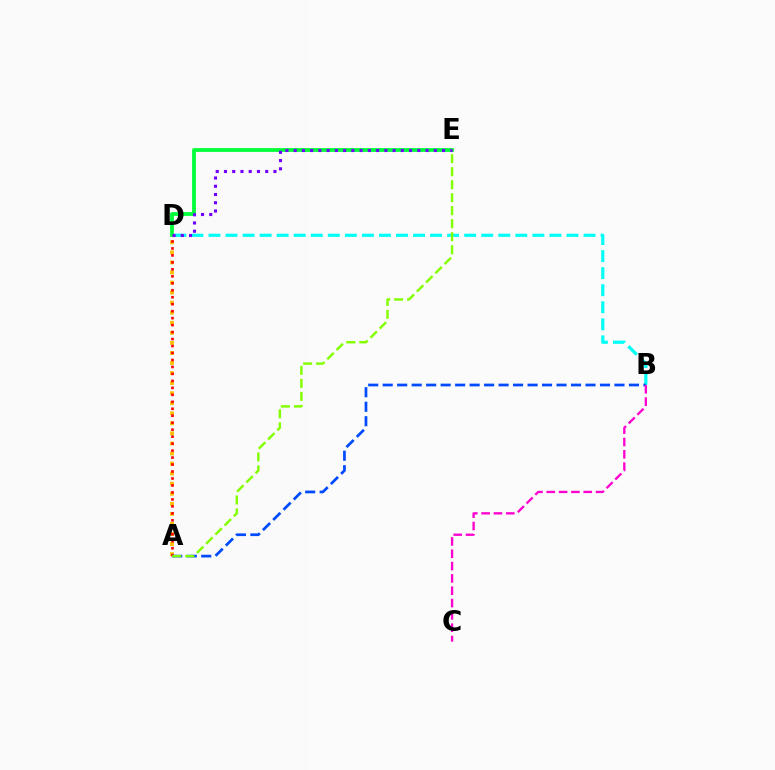{('B', 'D'): [{'color': '#00fff6', 'line_style': 'dashed', 'thickness': 2.32}], ('A', 'D'): [{'color': '#ffbd00', 'line_style': 'dotted', 'thickness': 2.73}, {'color': '#ff0000', 'line_style': 'dotted', 'thickness': 1.89}], ('A', 'B'): [{'color': '#004bff', 'line_style': 'dashed', 'thickness': 1.97}], ('D', 'E'): [{'color': '#00ff39', 'line_style': 'solid', 'thickness': 2.72}, {'color': '#7200ff', 'line_style': 'dotted', 'thickness': 2.24}], ('B', 'C'): [{'color': '#ff00cf', 'line_style': 'dashed', 'thickness': 1.67}], ('A', 'E'): [{'color': '#84ff00', 'line_style': 'dashed', 'thickness': 1.77}]}